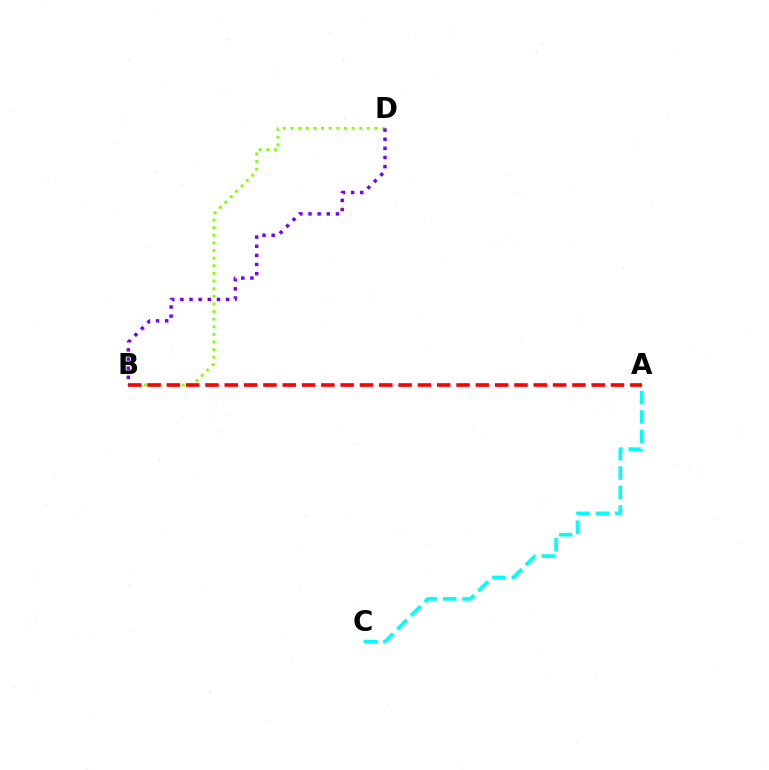{('B', 'D'): [{'color': '#84ff00', 'line_style': 'dotted', 'thickness': 2.07}, {'color': '#7200ff', 'line_style': 'dotted', 'thickness': 2.48}], ('A', 'C'): [{'color': '#00fff6', 'line_style': 'dashed', 'thickness': 2.63}], ('A', 'B'): [{'color': '#ff0000', 'line_style': 'dashed', 'thickness': 2.62}]}